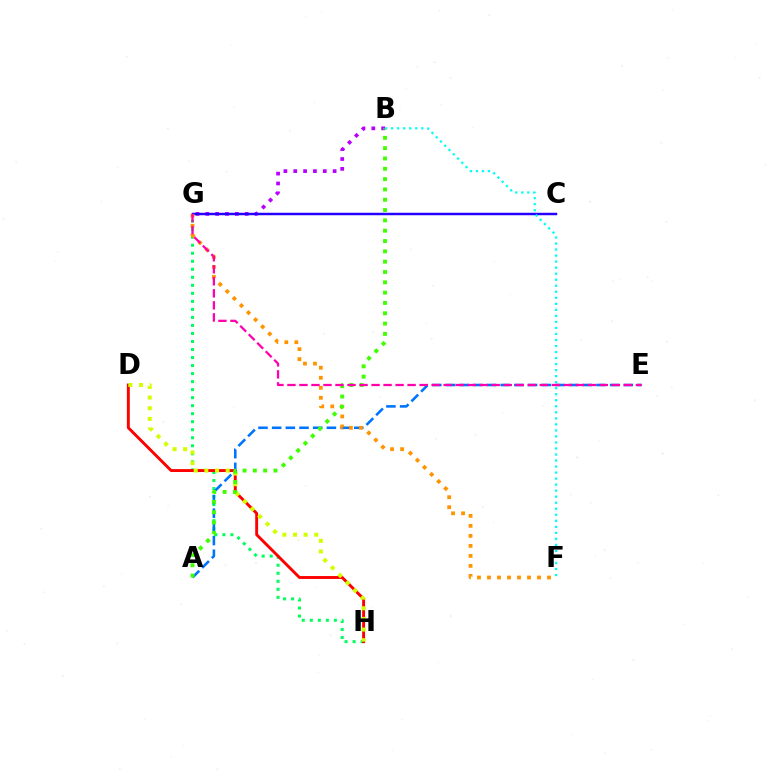{('G', 'H'): [{'color': '#00ff5c', 'line_style': 'dotted', 'thickness': 2.18}], ('D', 'H'): [{'color': '#ff0000', 'line_style': 'solid', 'thickness': 2.09}, {'color': '#d1ff00', 'line_style': 'dotted', 'thickness': 2.89}], ('B', 'G'): [{'color': '#b900ff', 'line_style': 'dotted', 'thickness': 2.68}], ('C', 'G'): [{'color': '#2500ff', 'line_style': 'solid', 'thickness': 1.78}], ('A', 'E'): [{'color': '#0074ff', 'line_style': 'dashed', 'thickness': 1.86}], ('F', 'G'): [{'color': '#ff9400', 'line_style': 'dotted', 'thickness': 2.72}], ('A', 'B'): [{'color': '#3dff00', 'line_style': 'dotted', 'thickness': 2.8}], ('B', 'F'): [{'color': '#00fff6', 'line_style': 'dotted', 'thickness': 1.64}], ('E', 'G'): [{'color': '#ff00ac', 'line_style': 'dashed', 'thickness': 1.63}]}